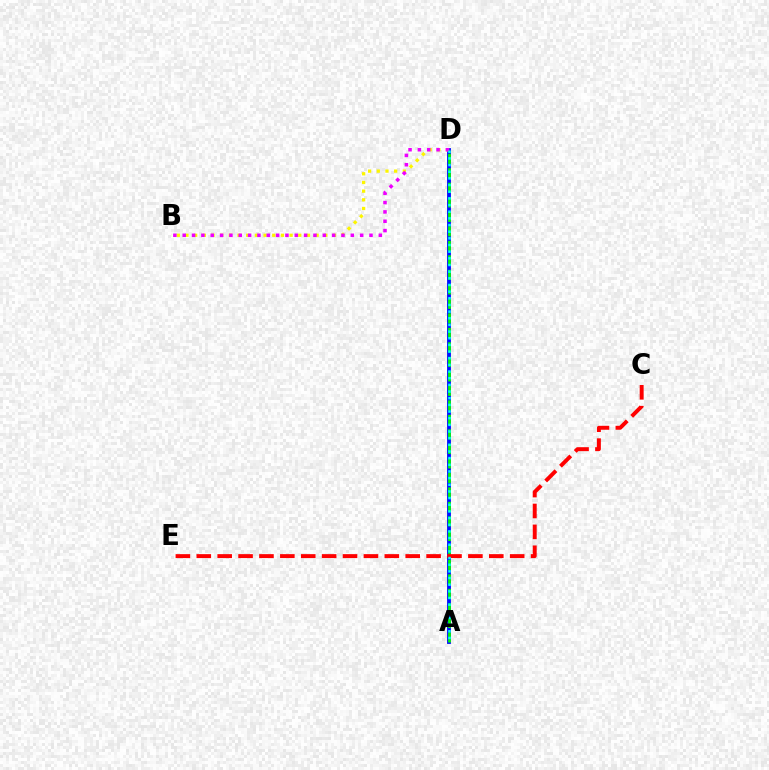{('A', 'D'): [{'color': '#0010ff', 'line_style': 'solid', 'thickness': 2.76}, {'color': '#08ff00', 'line_style': 'dashed', 'thickness': 1.97}, {'color': '#00fff6', 'line_style': 'dotted', 'thickness': 1.81}], ('B', 'D'): [{'color': '#fcf500', 'line_style': 'dotted', 'thickness': 2.36}, {'color': '#ee00ff', 'line_style': 'dotted', 'thickness': 2.54}], ('C', 'E'): [{'color': '#ff0000', 'line_style': 'dashed', 'thickness': 2.84}]}